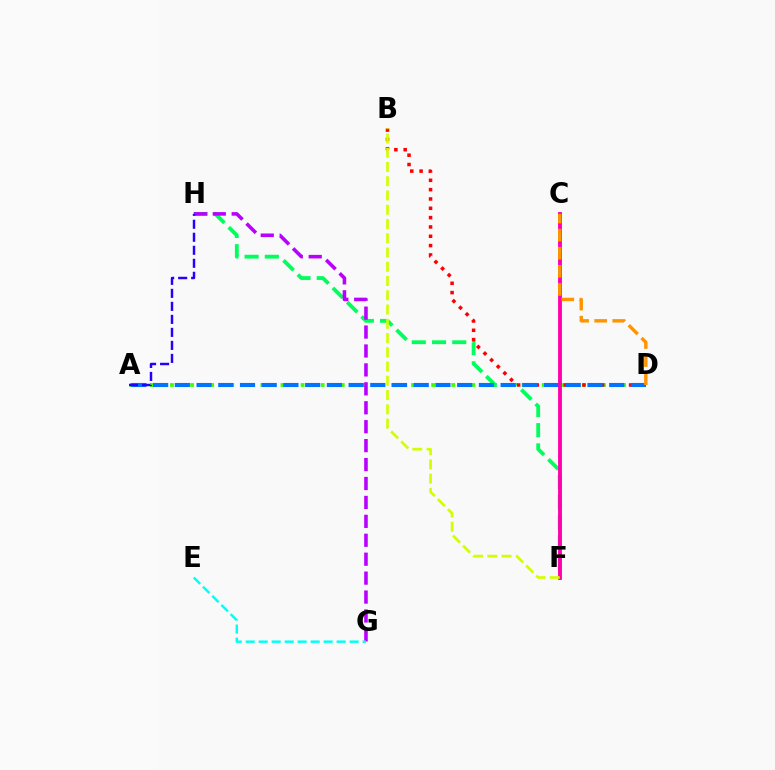{('A', 'D'): [{'color': '#3dff00', 'line_style': 'dotted', 'thickness': 2.73}, {'color': '#0074ff', 'line_style': 'dashed', 'thickness': 2.95}], ('F', 'H'): [{'color': '#00ff5c', 'line_style': 'dashed', 'thickness': 2.75}], ('B', 'D'): [{'color': '#ff0000', 'line_style': 'dotted', 'thickness': 2.53}], ('G', 'H'): [{'color': '#b900ff', 'line_style': 'dashed', 'thickness': 2.57}], ('E', 'G'): [{'color': '#00fff6', 'line_style': 'dashed', 'thickness': 1.76}], ('C', 'F'): [{'color': '#ff00ac', 'line_style': 'solid', 'thickness': 2.78}], ('B', 'F'): [{'color': '#d1ff00', 'line_style': 'dashed', 'thickness': 1.94}], ('C', 'D'): [{'color': '#ff9400', 'line_style': 'dashed', 'thickness': 2.46}], ('A', 'H'): [{'color': '#2500ff', 'line_style': 'dashed', 'thickness': 1.77}]}